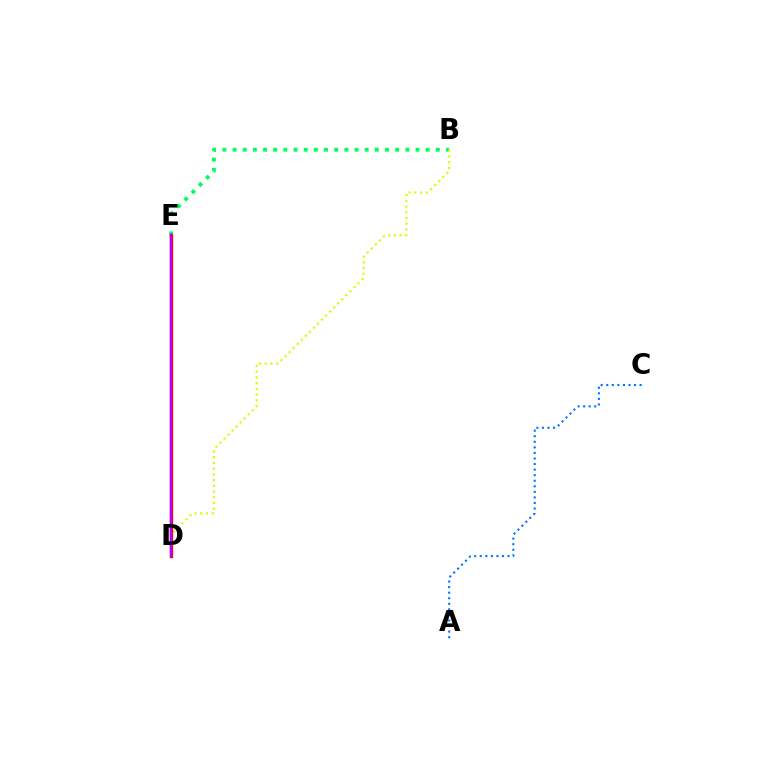{('B', 'E'): [{'color': '#00ff5c', 'line_style': 'dotted', 'thickness': 2.76}], ('B', 'D'): [{'color': '#d1ff00', 'line_style': 'dotted', 'thickness': 1.56}], ('D', 'E'): [{'color': '#ff0000', 'line_style': 'solid', 'thickness': 2.39}, {'color': '#b900ff', 'line_style': 'solid', 'thickness': 1.76}], ('A', 'C'): [{'color': '#0074ff', 'line_style': 'dotted', 'thickness': 1.51}]}